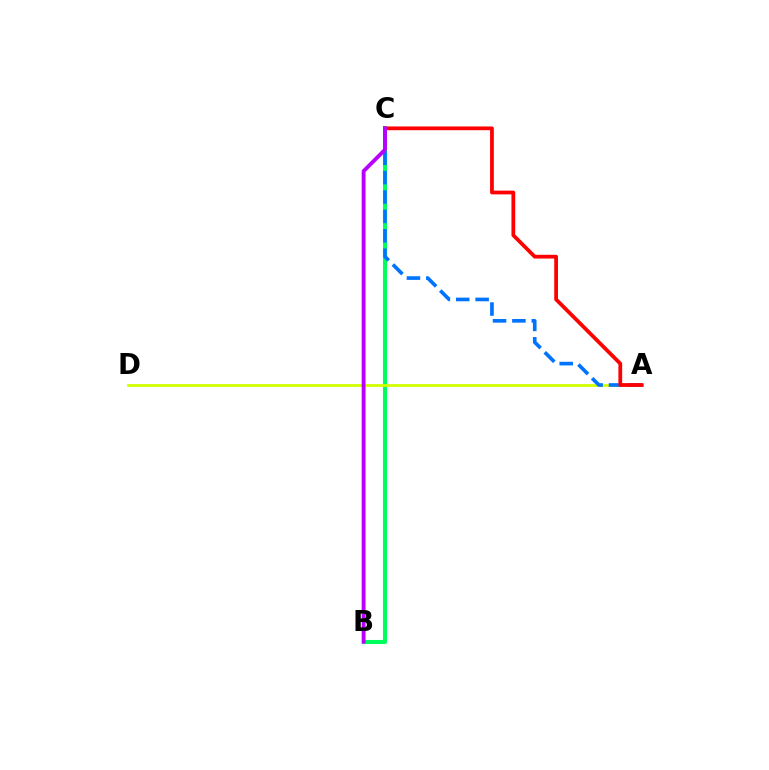{('B', 'C'): [{'color': '#00ff5c', 'line_style': 'solid', 'thickness': 2.93}, {'color': '#b900ff', 'line_style': 'solid', 'thickness': 2.78}], ('A', 'D'): [{'color': '#d1ff00', 'line_style': 'solid', 'thickness': 2.0}], ('A', 'C'): [{'color': '#0074ff', 'line_style': 'dashed', 'thickness': 2.63}, {'color': '#ff0000', 'line_style': 'solid', 'thickness': 2.71}]}